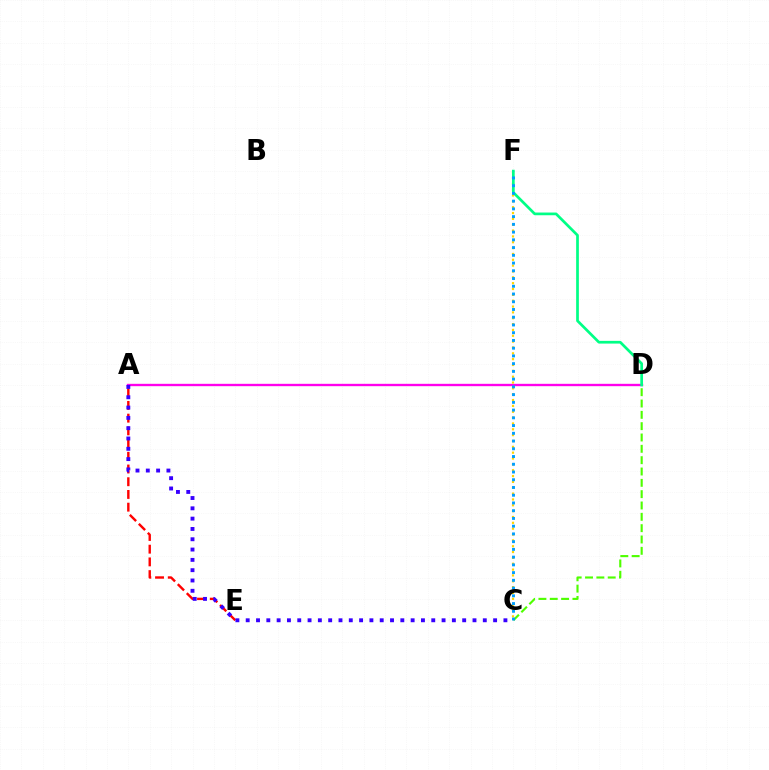{('C', 'D'): [{'color': '#4fff00', 'line_style': 'dashed', 'thickness': 1.54}], ('A', 'D'): [{'color': '#ff00ed', 'line_style': 'solid', 'thickness': 1.7}], ('A', 'E'): [{'color': '#ff0000', 'line_style': 'dashed', 'thickness': 1.73}], ('A', 'C'): [{'color': '#3700ff', 'line_style': 'dotted', 'thickness': 2.8}], ('C', 'F'): [{'color': '#ffd500', 'line_style': 'dotted', 'thickness': 1.59}, {'color': '#009eff', 'line_style': 'dotted', 'thickness': 2.1}], ('D', 'F'): [{'color': '#00ff86', 'line_style': 'solid', 'thickness': 1.95}]}